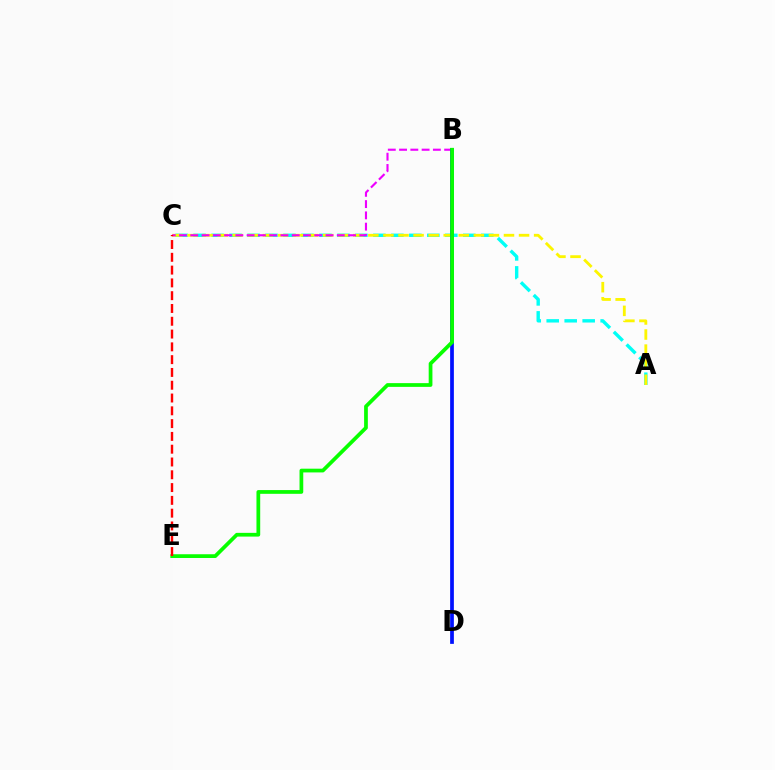{('A', 'C'): [{'color': '#00fff6', 'line_style': 'dashed', 'thickness': 2.44}, {'color': '#fcf500', 'line_style': 'dashed', 'thickness': 2.05}], ('B', 'C'): [{'color': '#ee00ff', 'line_style': 'dashed', 'thickness': 1.53}], ('B', 'D'): [{'color': '#0010ff', 'line_style': 'solid', 'thickness': 2.69}], ('B', 'E'): [{'color': '#08ff00', 'line_style': 'solid', 'thickness': 2.69}], ('C', 'E'): [{'color': '#ff0000', 'line_style': 'dashed', 'thickness': 1.74}]}